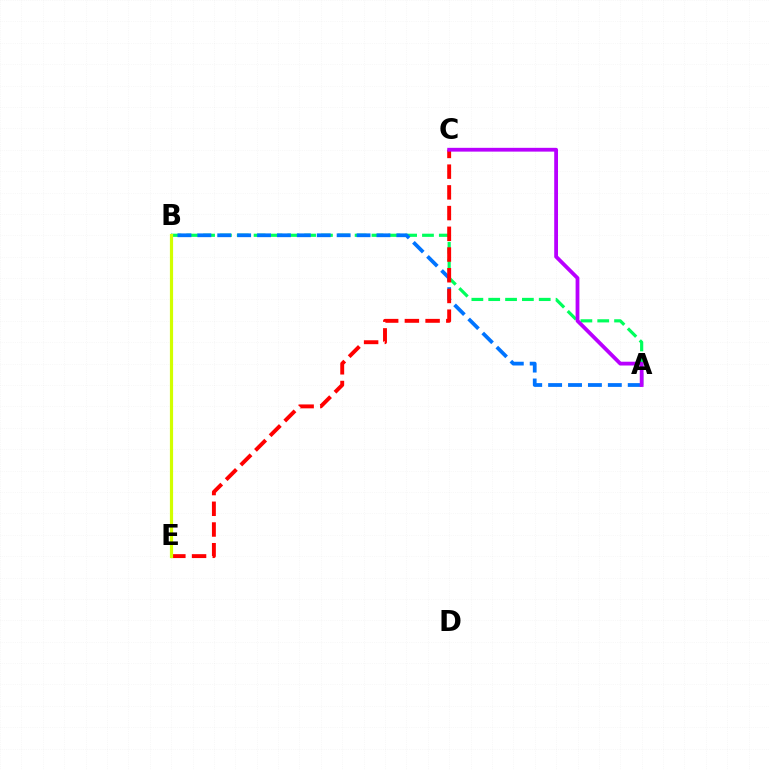{('A', 'B'): [{'color': '#00ff5c', 'line_style': 'dashed', 'thickness': 2.29}, {'color': '#0074ff', 'line_style': 'dashed', 'thickness': 2.7}], ('C', 'E'): [{'color': '#ff0000', 'line_style': 'dashed', 'thickness': 2.81}], ('B', 'E'): [{'color': '#d1ff00', 'line_style': 'solid', 'thickness': 2.29}], ('A', 'C'): [{'color': '#b900ff', 'line_style': 'solid', 'thickness': 2.73}]}